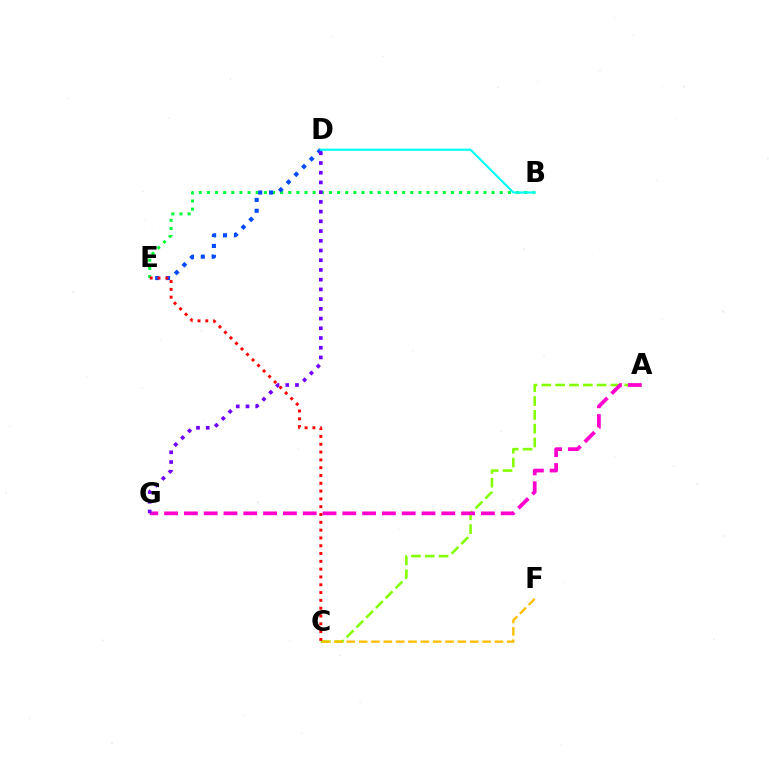{('B', 'E'): [{'color': '#00ff39', 'line_style': 'dotted', 'thickness': 2.21}], ('D', 'E'): [{'color': '#004bff', 'line_style': 'dotted', 'thickness': 2.96}], ('A', 'C'): [{'color': '#84ff00', 'line_style': 'dashed', 'thickness': 1.88}], ('A', 'G'): [{'color': '#ff00cf', 'line_style': 'dashed', 'thickness': 2.69}], ('B', 'D'): [{'color': '#00fff6', 'line_style': 'solid', 'thickness': 1.55}], ('D', 'G'): [{'color': '#7200ff', 'line_style': 'dotted', 'thickness': 2.64}], ('C', 'F'): [{'color': '#ffbd00', 'line_style': 'dashed', 'thickness': 1.68}], ('C', 'E'): [{'color': '#ff0000', 'line_style': 'dotted', 'thickness': 2.12}]}